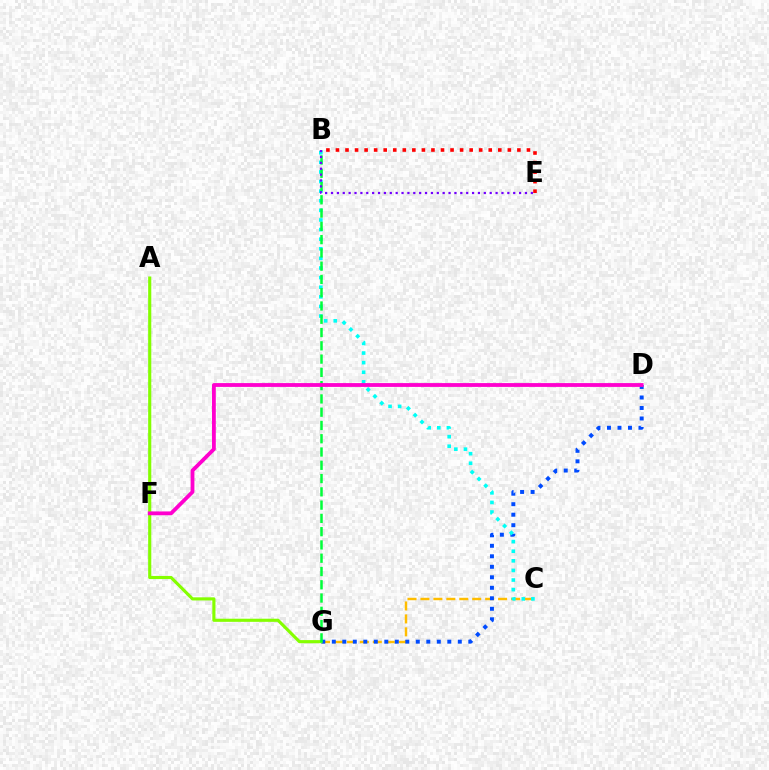{('C', 'G'): [{'color': '#ffbd00', 'line_style': 'dashed', 'thickness': 1.76}], ('D', 'G'): [{'color': '#004bff', 'line_style': 'dotted', 'thickness': 2.85}], ('A', 'G'): [{'color': '#84ff00', 'line_style': 'solid', 'thickness': 2.25}], ('B', 'C'): [{'color': '#00fff6', 'line_style': 'dotted', 'thickness': 2.61}], ('B', 'E'): [{'color': '#ff0000', 'line_style': 'dotted', 'thickness': 2.59}, {'color': '#7200ff', 'line_style': 'dotted', 'thickness': 1.6}], ('B', 'G'): [{'color': '#00ff39', 'line_style': 'dashed', 'thickness': 1.8}], ('D', 'F'): [{'color': '#ff00cf', 'line_style': 'solid', 'thickness': 2.74}]}